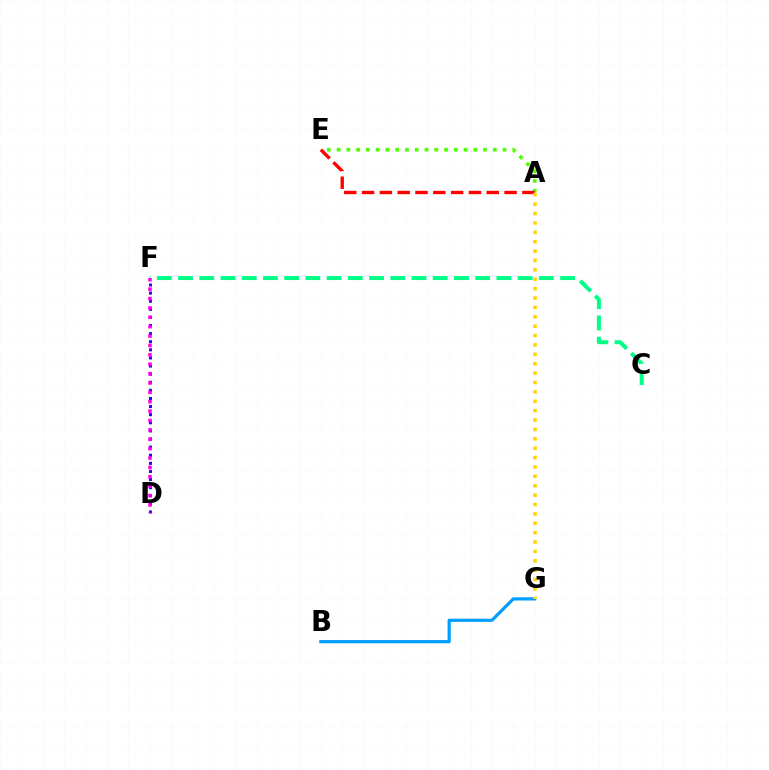{('A', 'E'): [{'color': '#4fff00', 'line_style': 'dotted', 'thickness': 2.65}, {'color': '#ff0000', 'line_style': 'dashed', 'thickness': 2.42}], ('D', 'F'): [{'color': '#3700ff', 'line_style': 'dotted', 'thickness': 2.2}, {'color': '#ff00ed', 'line_style': 'dotted', 'thickness': 2.55}], ('C', 'F'): [{'color': '#00ff86', 'line_style': 'dashed', 'thickness': 2.88}], ('B', 'G'): [{'color': '#009eff', 'line_style': 'solid', 'thickness': 2.3}], ('A', 'G'): [{'color': '#ffd500', 'line_style': 'dotted', 'thickness': 2.55}]}